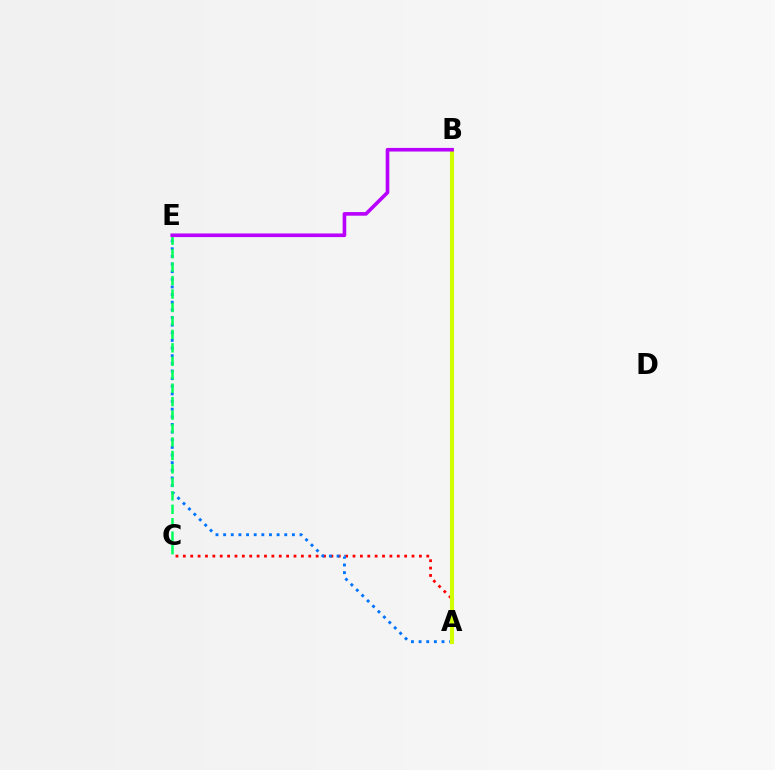{('A', 'C'): [{'color': '#ff0000', 'line_style': 'dotted', 'thickness': 2.0}], ('A', 'E'): [{'color': '#0074ff', 'line_style': 'dotted', 'thickness': 2.08}], ('C', 'E'): [{'color': '#00ff5c', 'line_style': 'dashed', 'thickness': 1.83}], ('A', 'B'): [{'color': '#d1ff00', 'line_style': 'solid', 'thickness': 2.95}], ('B', 'E'): [{'color': '#b900ff', 'line_style': 'solid', 'thickness': 2.61}]}